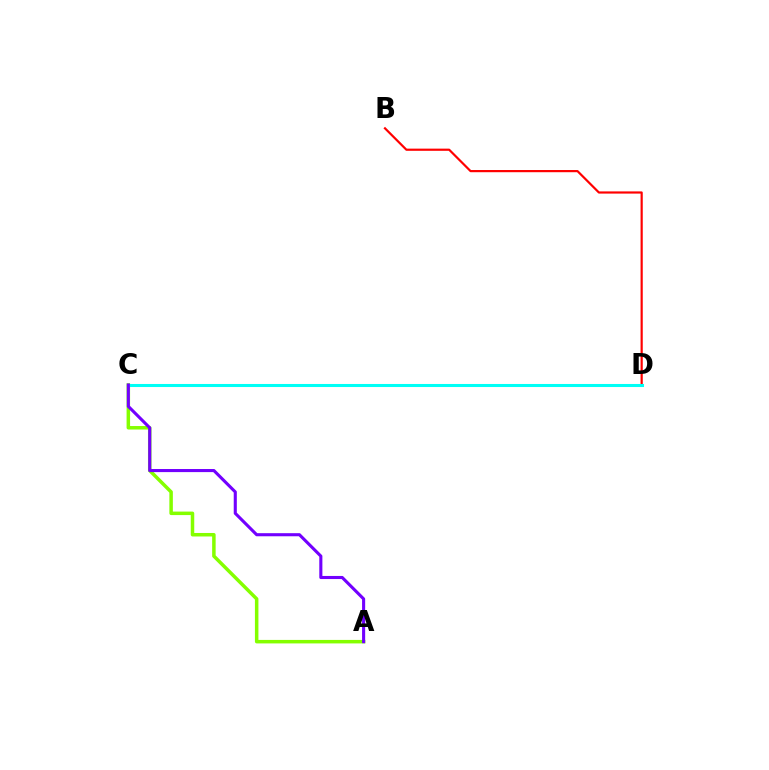{('A', 'C'): [{'color': '#84ff00', 'line_style': 'solid', 'thickness': 2.52}, {'color': '#7200ff', 'line_style': 'solid', 'thickness': 2.23}], ('B', 'D'): [{'color': '#ff0000', 'line_style': 'solid', 'thickness': 1.58}], ('C', 'D'): [{'color': '#00fff6', 'line_style': 'solid', 'thickness': 2.2}]}